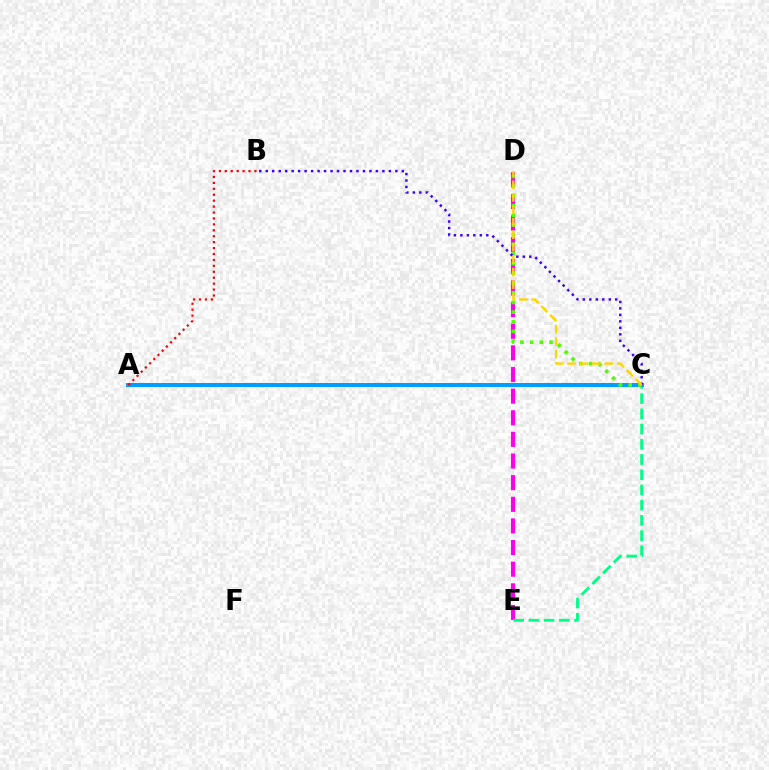{('D', 'E'): [{'color': '#ff00ed', 'line_style': 'dashed', 'thickness': 2.94}], ('C', 'E'): [{'color': '#00ff86', 'line_style': 'dashed', 'thickness': 2.07}], ('A', 'C'): [{'color': '#009eff', 'line_style': 'solid', 'thickness': 2.88}], ('C', 'D'): [{'color': '#4fff00', 'line_style': 'dotted', 'thickness': 2.63}, {'color': '#ffd500', 'line_style': 'dashed', 'thickness': 1.69}], ('B', 'C'): [{'color': '#3700ff', 'line_style': 'dotted', 'thickness': 1.76}], ('A', 'B'): [{'color': '#ff0000', 'line_style': 'dotted', 'thickness': 1.61}]}